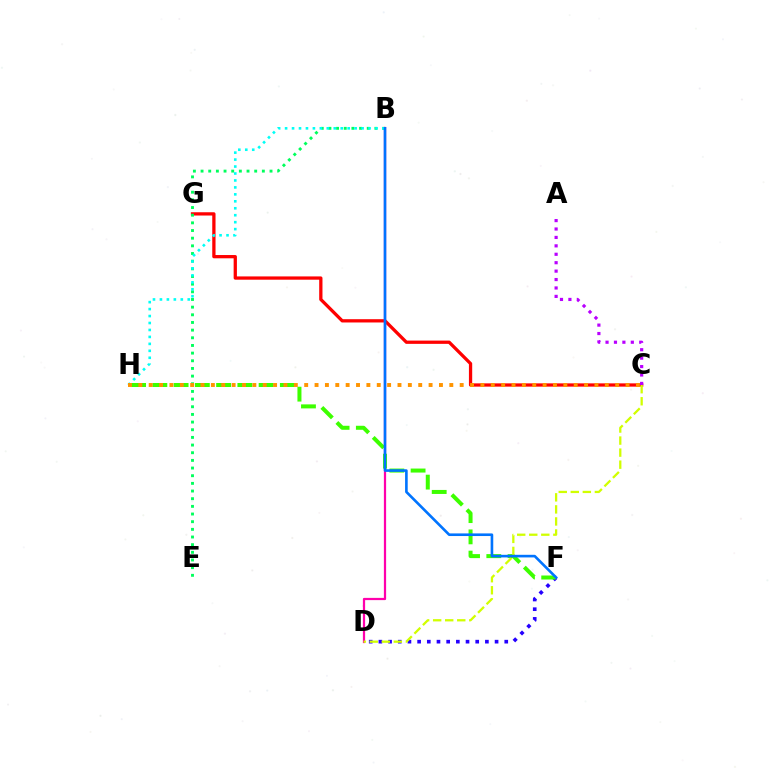{('D', 'F'): [{'color': '#2500ff', 'line_style': 'dotted', 'thickness': 2.63}], ('C', 'G'): [{'color': '#ff0000', 'line_style': 'solid', 'thickness': 2.36}], ('B', 'E'): [{'color': '#00ff5c', 'line_style': 'dotted', 'thickness': 2.08}], ('B', 'D'): [{'color': '#ff00ac', 'line_style': 'solid', 'thickness': 1.61}], ('A', 'C'): [{'color': '#b900ff', 'line_style': 'dotted', 'thickness': 2.29}], ('B', 'H'): [{'color': '#00fff6', 'line_style': 'dotted', 'thickness': 1.89}], ('F', 'H'): [{'color': '#3dff00', 'line_style': 'dashed', 'thickness': 2.89}], ('C', 'D'): [{'color': '#d1ff00', 'line_style': 'dashed', 'thickness': 1.64}], ('C', 'H'): [{'color': '#ff9400', 'line_style': 'dotted', 'thickness': 2.82}], ('B', 'F'): [{'color': '#0074ff', 'line_style': 'solid', 'thickness': 1.89}]}